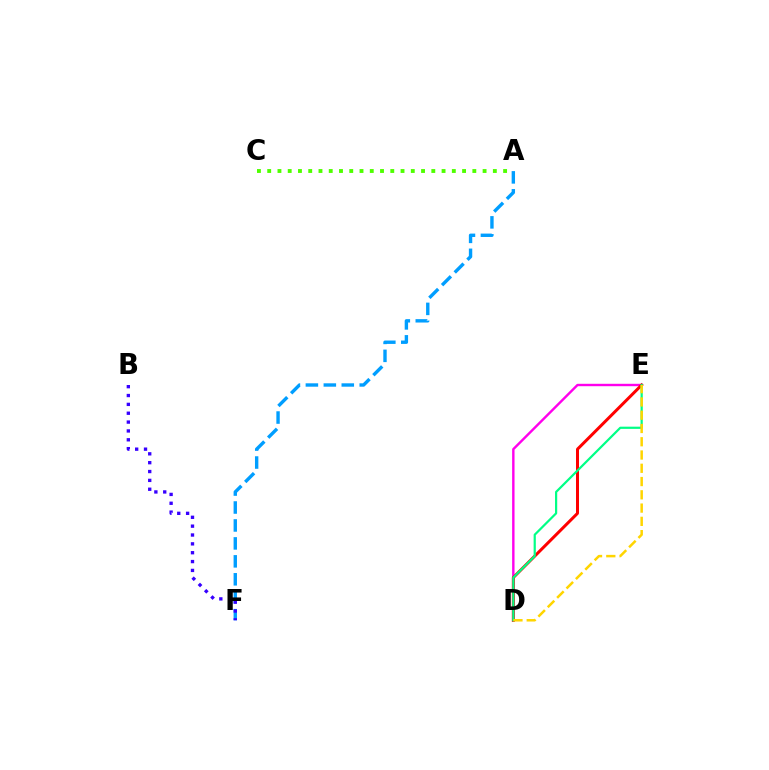{('A', 'F'): [{'color': '#009eff', 'line_style': 'dashed', 'thickness': 2.44}], ('D', 'E'): [{'color': '#ff00ed', 'line_style': 'solid', 'thickness': 1.73}, {'color': '#ff0000', 'line_style': 'solid', 'thickness': 2.16}, {'color': '#00ff86', 'line_style': 'solid', 'thickness': 1.59}, {'color': '#ffd500', 'line_style': 'dashed', 'thickness': 1.8}], ('B', 'F'): [{'color': '#3700ff', 'line_style': 'dotted', 'thickness': 2.41}], ('A', 'C'): [{'color': '#4fff00', 'line_style': 'dotted', 'thickness': 2.79}]}